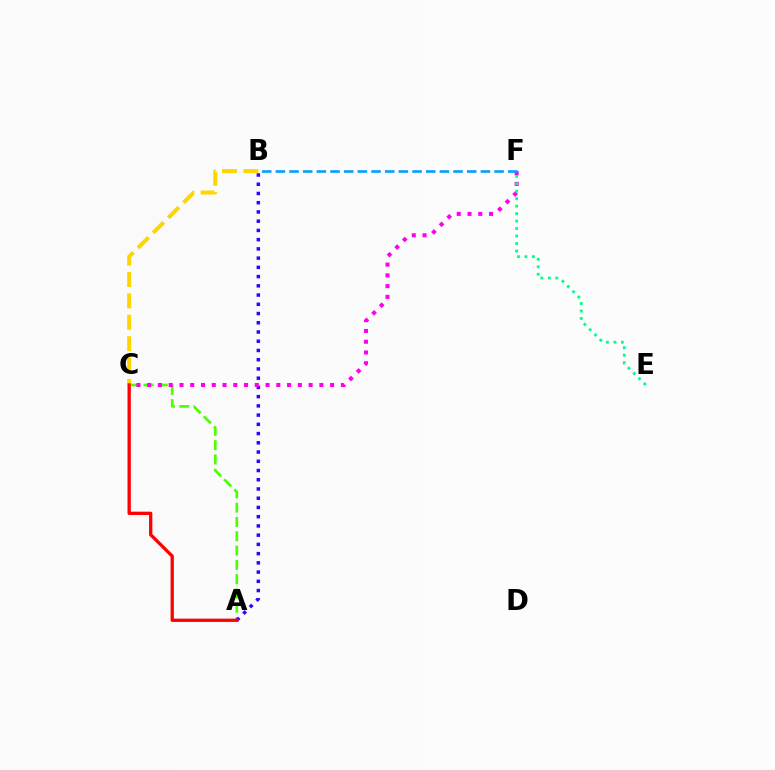{('A', 'C'): [{'color': '#4fff00', 'line_style': 'dashed', 'thickness': 1.94}, {'color': '#ff0000', 'line_style': 'solid', 'thickness': 2.37}], ('A', 'B'): [{'color': '#3700ff', 'line_style': 'dotted', 'thickness': 2.51}], ('B', 'C'): [{'color': '#ffd500', 'line_style': 'dashed', 'thickness': 2.9}], ('C', 'F'): [{'color': '#ff00ed', 'line_style': 'dotted', 'thickness': 2.92}], ('E', 'F'): [{'color': '#00ff86', 'line_style': 'dotted', 'thickness': 2.03}], ('B', 'F'): [{'color': '#009eff', 'line_style': 'dashed', 'thickness': 1.86}]}